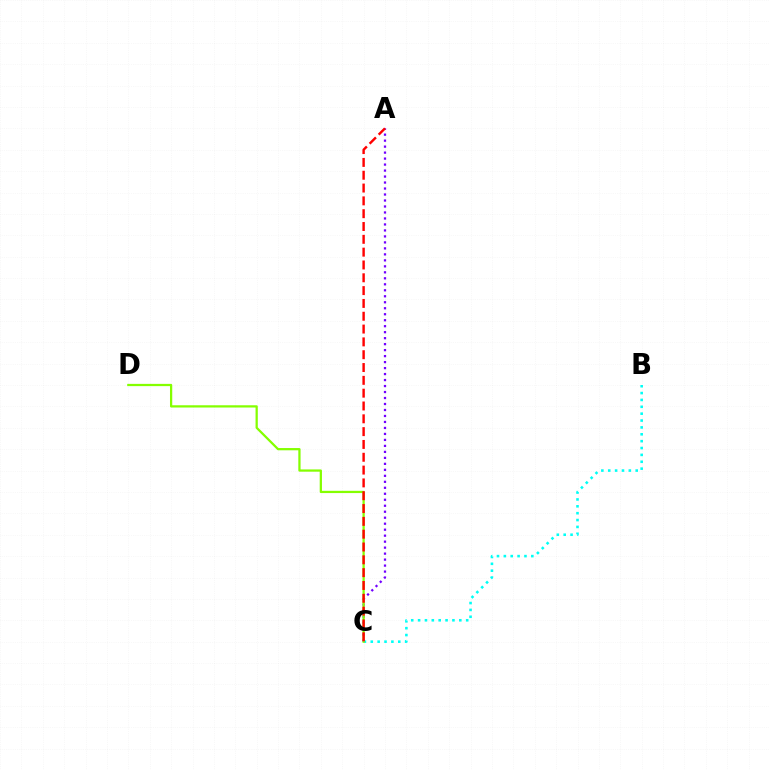{('B', 'C'): [{'color': '#00fff6', 'line_style': 'dotted', 'thickness': 1.87}], ('A', 'C'): [{'color': '#7200ff', 'line_style': 'dotted', 'thickness': 1.63}, {'color': '#ff0000', 'line_style': 'dashed', 'thickness': 1.74}], ('C', 'D'): [{'color': '#84ff00', 'line_style': 'solid', 'thickness': 1.62}]}